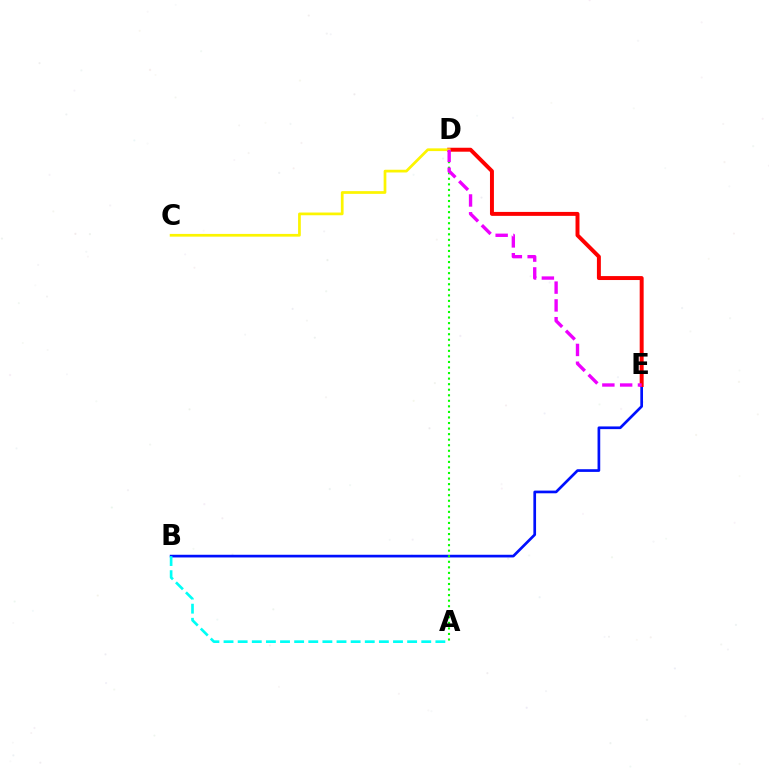{('B', 'E'): [{'color': '#0010ff', 'line_style': 'solid', 'thickness': 1.94}], ('D', 'E'): [{'color': '#ff0000', 'line_style': 'solid', 'thickness': 2.85}, {'color': '#ee00ff', 'line_style': 'dashed', 'thickness': 2.42}], ('C', 'D'): [{'color': '#fcf500', 'line_style': 'solid', 'thickness': 1.96}], ('A', 'B'): [{'color': '#00fff6', 'line_style': 'dashed', 'thickness': 1.92}], ('A', 'D'): [{'color': '#08ff00', 'line_style': 'dotted', 'thickness': 1.51}]}